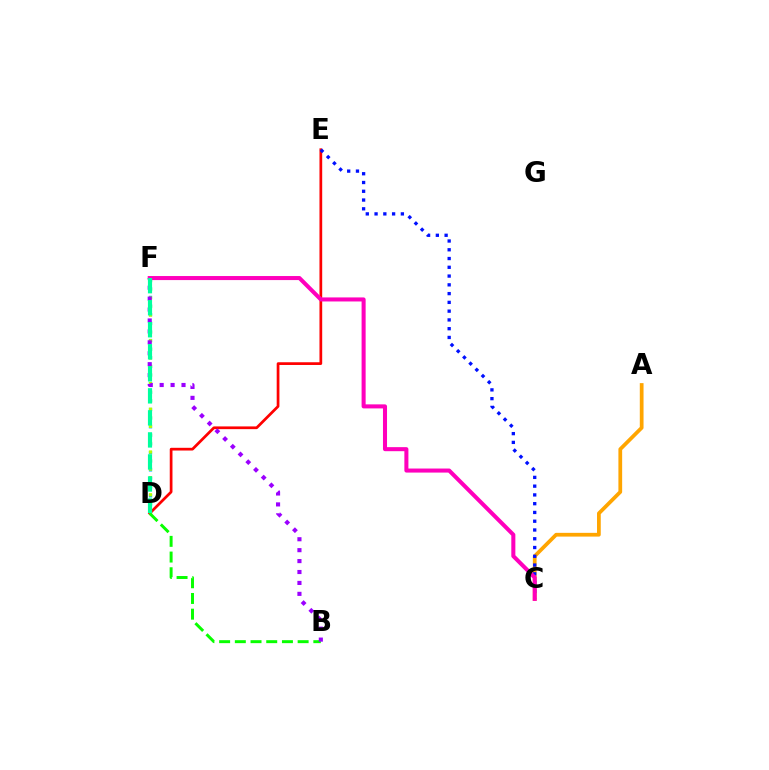{('A', 'C'): [{'color': '#ffa500', 'line_style': 'solid', 'thickness': 2.7}], ('D', 'F'): [{'color': '#00b5ff', 'line_style': 'dotted', 'thickness': 2.34}, {'color': '#b3ff00', 'line_style': 'dotted', 'thickness': 2.32}, {'color': '#00ff9d', 'line_style': 'dashed', 'thickness': 2.99}], ('D', 'E'): [{'color': '#ff0000', 'line_style': 'solid', 'thickness': 1.96}], ('C', 'E'): [{'color': '#0010ff', 'line_style': 'dotted', 'thickness': 2.38}], ('B', 'D'): [{'color': '#08ff00', 'line_style': 'dashed', 'thickness': 2.13}], ('B', 'F'): [{'color': '#9b00ff', 'line_style': 'dotted', 'thickness': 2.97}], ('C', 'F'): [{'color': '#ff00bd', 'line_style': 'solid', 'thickness': 2.91}]}